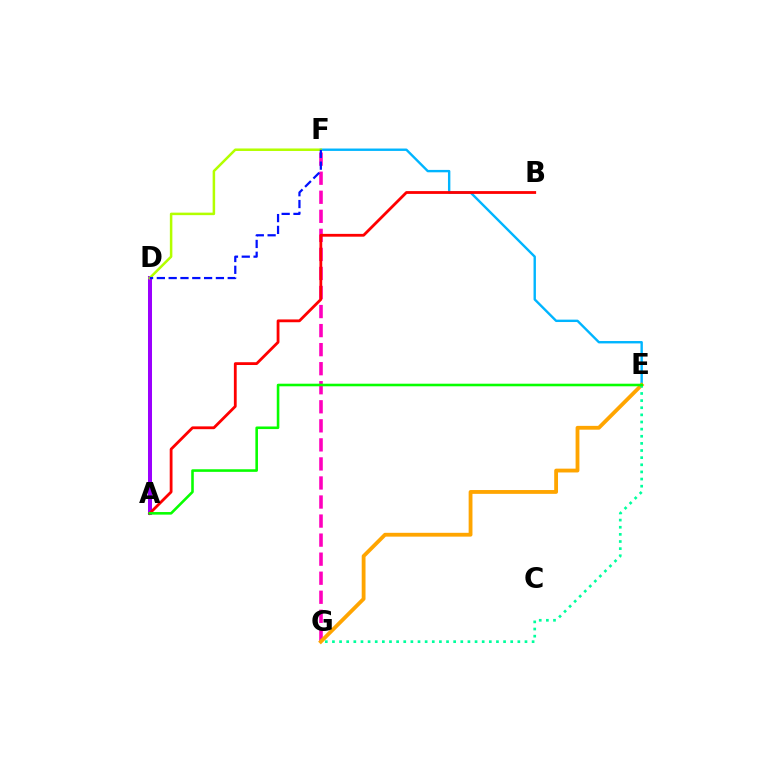{('A', 'D'): [{'color': '#9b00ff', 'line_style': 'solid', 'thickness': 2.89}], ('F', 'G'): [{'color': '#ff00bd', 'line_style': 'dashed', 'thickness': 2.59}], ('E', 'F'): [{'color': '#00b5ff', 'line_style': 'solid', 'thickness': 1.72}], ('E', 'G'): [{'color': '#ffa500', 'line_style': 'solid', 'thickness': 2.75}, {'color': '#00ff9d', 'line_style': 'dotted', 'thickness': 1.94}], ('A', 'B'): [{'color': '#ff0000', 'line_style': 'solid', 'thickness': 2.02}], ('D', 'F'): [{'color': '#b3ff00', 'line_style': 'solid', 'thickness': 1.81}, {'color': '#0010ff', 'line_style': 'dashed', 'thickness': 1.6}], ('A', 'E'): [{'color': '#08ff00', 'line_style': 'solid', 'thickness': 1.86}]}